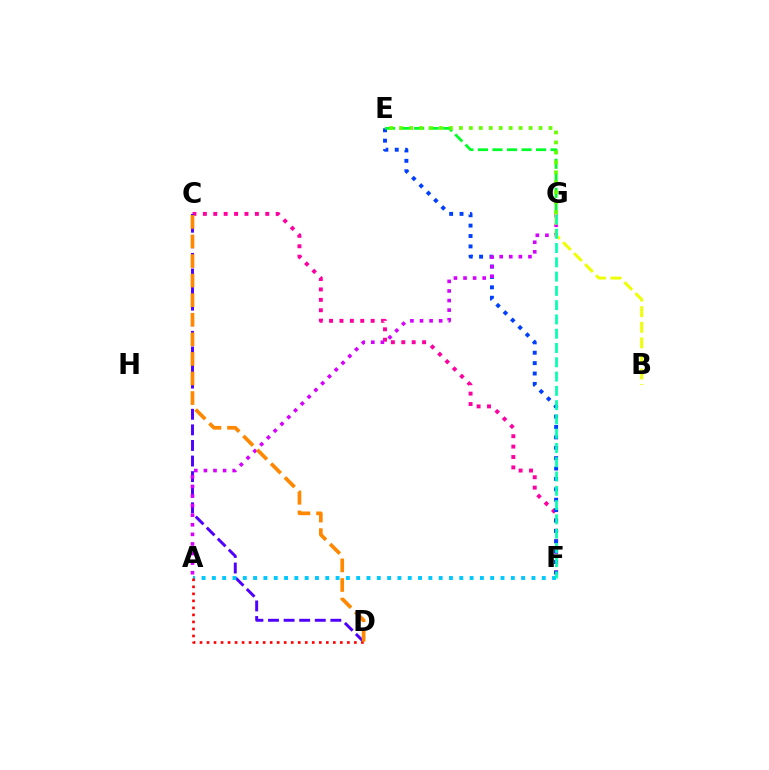{('C', 'F'): [{'color': '#ff00a0', 'line_style': 'dotted', 'thickness': 2.83}], ('E', 'F'): [{'color': '#003fff', 'line_style': 'dotted', 'thickness': 2.82}], ('E', 'G'): [{'color': '#00ff27', 'line_style': 'dashed', 'thickness': 1.97}, {'color': '#66ff00', 'line_style': 'dotted', 'thickness': 2.71}], ('C', 'D'): [{'color': '#4f00ff', 'line_style': 'dashed', 'thickness': 2.12}, {'color': '#ff8800', 'line_style': 'dashed', 'thickness': 2.66}], ('A', 'G'): [{'color': '#d600ff', 'line_style': 'dotted', 'thickness': 2.61}], ('A', 'F'): [{'color': '#00c7ff', 'line_style': 'dotted', 'thickness': 2.8}], ('B', 'G'): [{'color': '#eeff00', 'line_style': 'dashed', 'thickness': 2.12}], ('F', 'G'): [{'color': '#00ffaf', 'line_style': 'dashed', 'thickness': 1.94}], ('A', 'D'): [{'color': '#ff0000', 'line_style': 'dotted', 'thickness': 1.91}]}